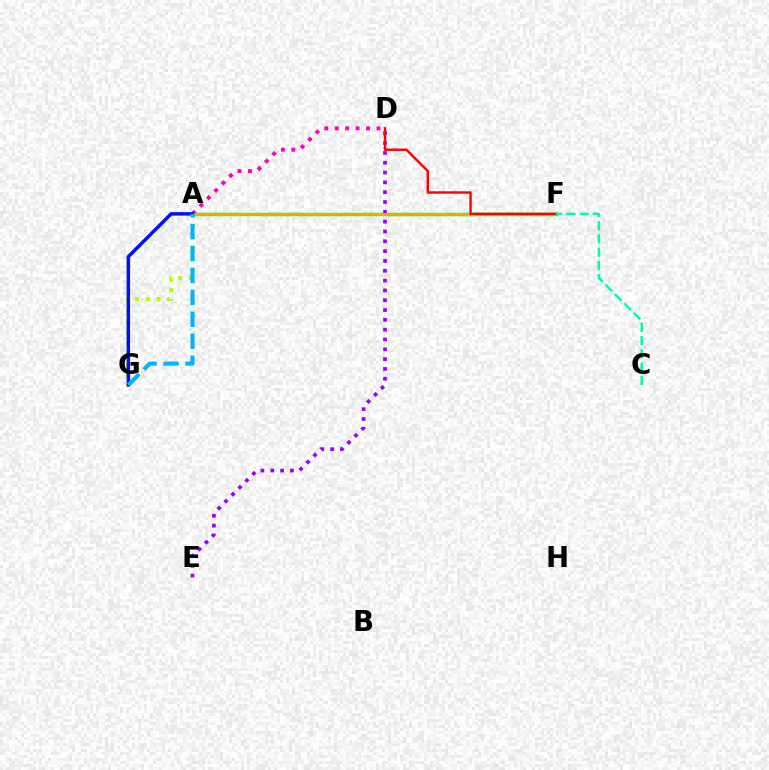{('A', 'G'): [{'color': '#b3ff00', 'line_style': 'dotted', 'thickness': 2.91}, {'color': '#0010ff', 'line_style': 'solid', 'thickness': 2.49}, {'color': '#00b5ff', 'line_style': 'dashed', 'thickness': 2.98}], ('A', 'D'): [{'color': '#ff00bd', 'line_style': 'dotted', 'thickness': 2.84}], ('A', 'F'): [{'color': '#08ff00', 'line_style': 'solid', 'thickness': 2.47}, {'color': '#ffa500', 'line_style': 'solid', 'thickness': 1.9}], ('D', 'E'): [{'color': '#9b00ff', 'line_style': 'dotted', 'thickness': 2.67}], ('D', 'F'): [{'color': '#ff0000', 'line_style': 'solid', 'thickness': 1.74}], ('C', 'F'): [{'color': '#00ff9d', 'line_style': 'dashed', 'thickness': 1.8}]}